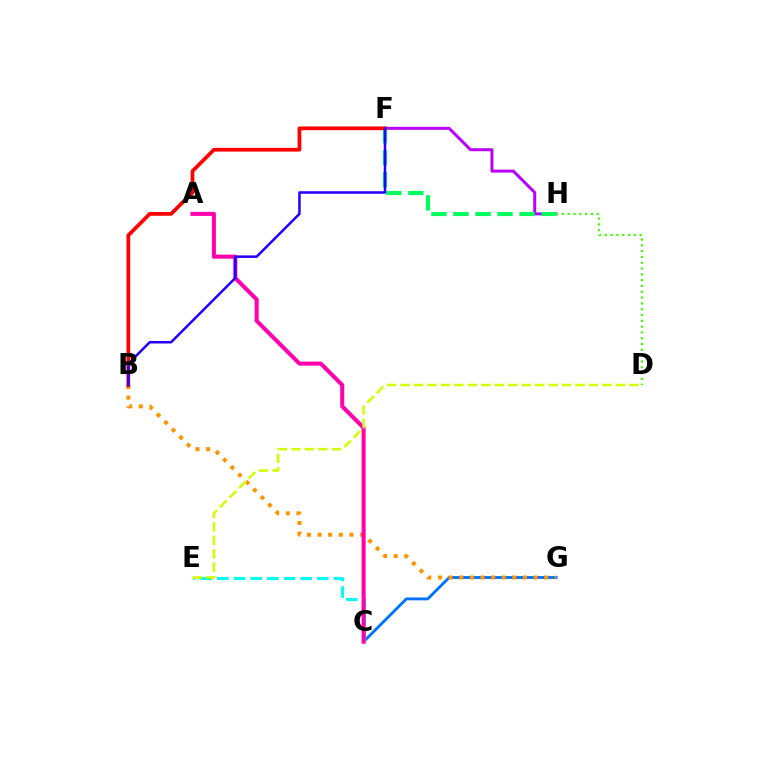{('C', 'G'): [{'color': '#0074ff', 'line_style': 'solid', 'thickness': 2.08}], ('C', 'E'): [{'color': '#00fff6', 'line_style': 'dashed', 'thickness': 2.26}], ('F', 'H'): [{'color': '#b900ff', 'line_style': 'solid', 'thickness': 2.15}, {'color': '#00ff5c', 'line_style': 'dashed', 'thickness': 2.99}], ('D', 'H'): [{'color': '#3dff00', 'line_style': 'dotted', 'thickness': 1.58}], ('B', 'G'): [{'color': '#ff9400', 'line_style': 'dotted', 'thickness': 2.89}], ('B', 'F'): [{'color': '#ff0000', 'line_style': 'solid', 'thickness': 2.7}, {'color': '#2500ff', 'line_style': 'solid', 'thickness': 1.83}], ('A', 'C'): [{'color': '#ff00ac', 'line_style': 'solid', 'thickness': 2.91}], ('D', 'E'): [{'color': '#d1ff00', 'line_style': 'dashed', 'thickness': 1.83}]}